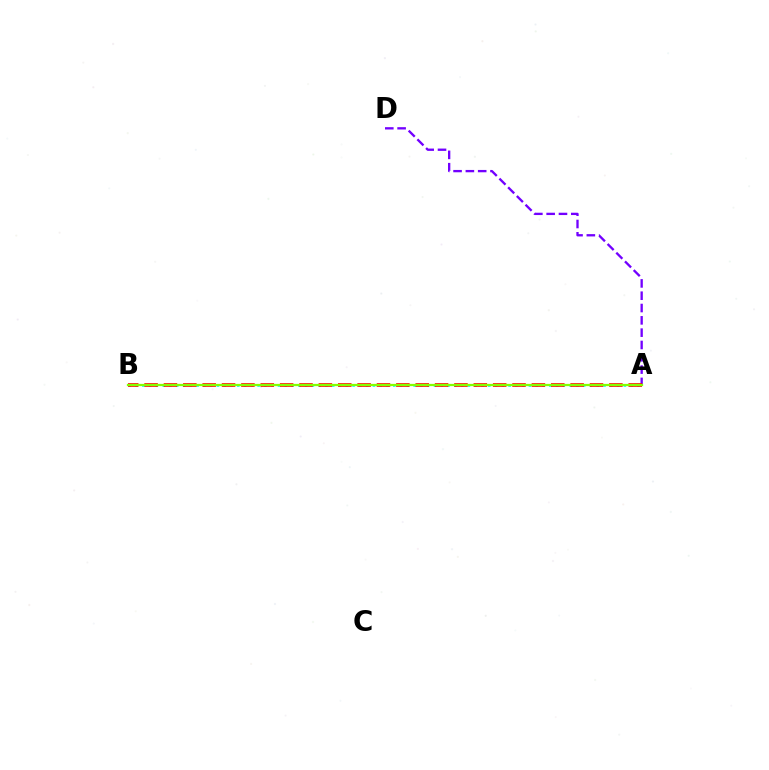{('A', 'D'): [{'color': '#7200ff', 'line_style': 'dashed', 'thickness': 1.67}], ('A', 'B'): [{'color': '#00fff6', 'line_style': 'dotted', 'thickness': 1.84}, {'color': '#ff0000', 'line_style': 'dashed', 'thickness': 2.63}, {'color': '#84ff00', 'line_style': 'solid', 'thickness': 1.63}]}